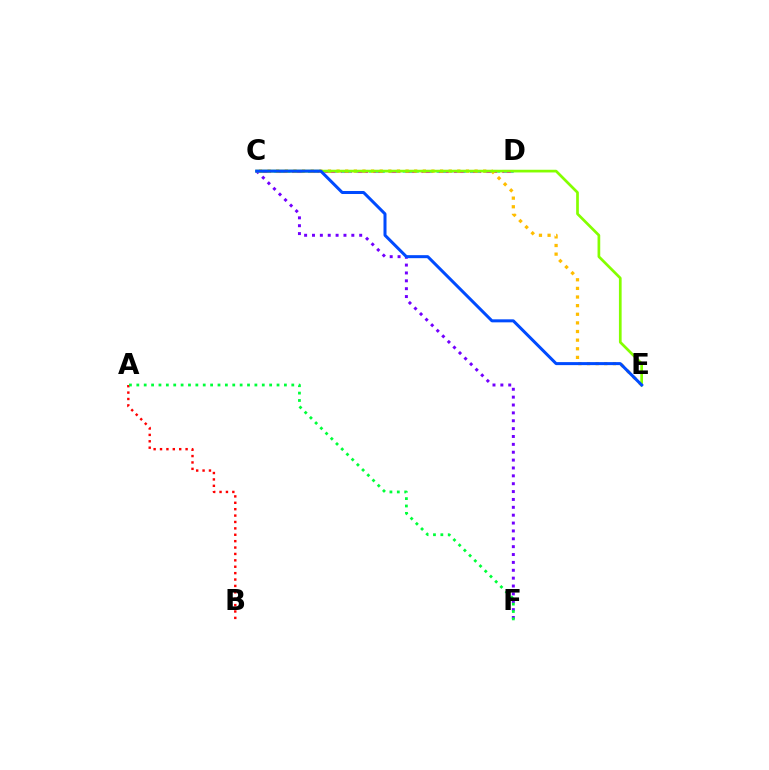{('C', 'F'): [{'color': '#7200ff', 'line_style': 'dotted', 'thickness': 2.14}], ('C', 'D'): [{'color': '#ff00cf', 'line_style': 'dashed', 'thickness': 2.2}, {'color': '#00fff6', 'line_style': 'dotted', 'thickness': 1.84}], ('C', 'E'): [{'color': '#ffbd00', 'line_style': 'dotted', 'thickness': 2.34}, {'color': '#84ff00', 'line_style': 'solid', 'thickness': 1.95}, {'color': '#004bff', 'line_style': 'solid', 'thickness': 2.17}], ('A', 'B'): [{'color': '#ff0000', 'line_style': 'dotted', 'thickness': 1.74}], ('A', 'F'): [{'color': '#00ff39', 'line_style': 'dotted', 'thickness': 2.0}]}